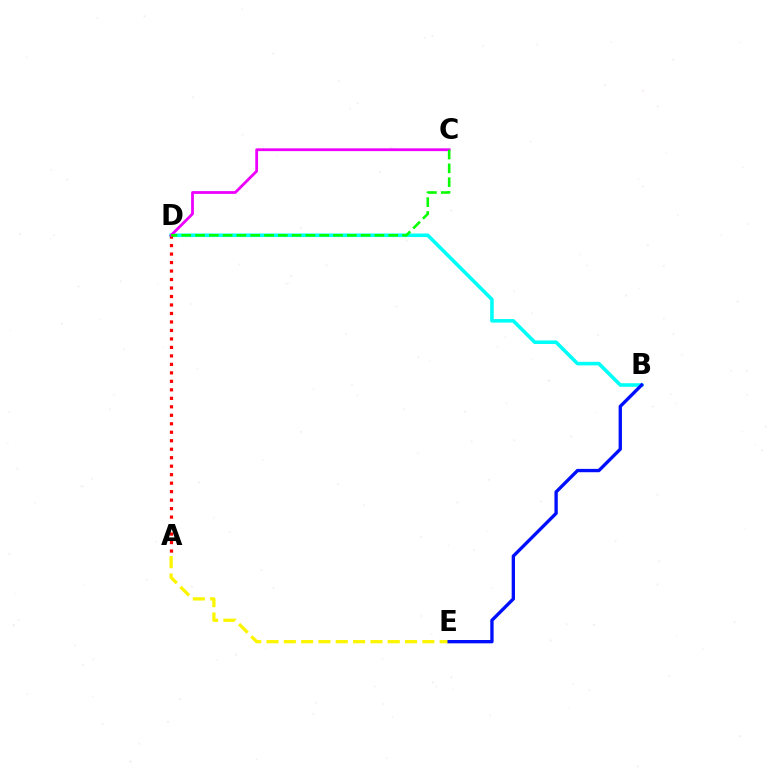{('B', 'D'): [{'color': '#00fff6', 'line_style': 'solid', 'thickness': 2.57}], ('A', 'D'): [{'color': '#ff0000', 'line_style': 'dotted', 'thickness': 2.31}], ('A', 'E'): [{'color': '#fcf500', 'line_style': 'dashed', 'thickness': 2.35}], ('B', 'E'): [{'color': '#0010ff', 'line_style': 'solid', 'thickness': 2.4}], ('C', 'D'): [{'color': '#ee00ff', 'line_style': 'solid', 'thickness': 2.01}, {'color': '#08ff00', 'line_style': 'dashed', 'thickness': 1.87}]}